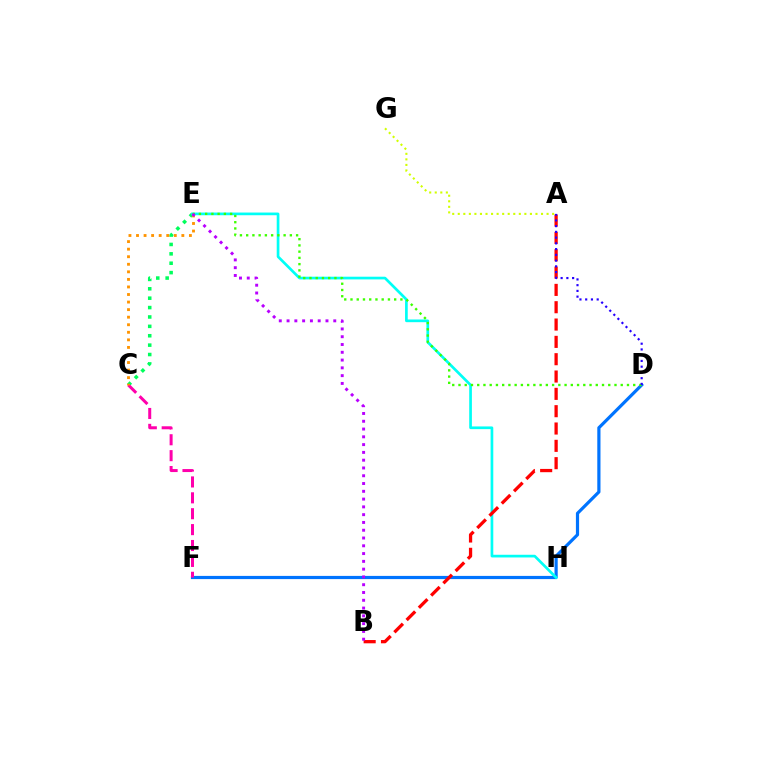{('D', 'F'): [{'color': '#0074ff', 'line_style': 'solid', 'thickness': 2.3}], ('C', 'E'): [{'color': '#00ff5c', 'line_style': 'dotted', 'thickness': 2.55}, {'color': '#ff9400', 'line_style': 'dotted', 'thickness': 2.05}], ('E', 'H'): [{'color': '#00fff6', 'line_style': 'solid', 'thickness': 1.94}], ('A', 'B'): [{'color': '#ff0000', 'line_style': 'dashed', 'thickness': 2.35}], ('D', 'E'): [{'color': '#3dff00', 'line_style': 'dotted', 'thickness': 1.7}], ('C', 'F'): [{'color': '#ff00ac', 'line_style': 'dashed', 'thickness': 2.16}], ('A', 'D'): [{'color': '#2500ff', 'line_style': 'dotted', 'thickness': 1.56}], ('B', 'E'): [{'color': '#b900ff', 'line_style': 'dotted', 'thickness': 2.11}], ('A', 'G'): [{'color': '#d1ff00', 'line_style': 'dotted', 'thickness': 1.51}]}